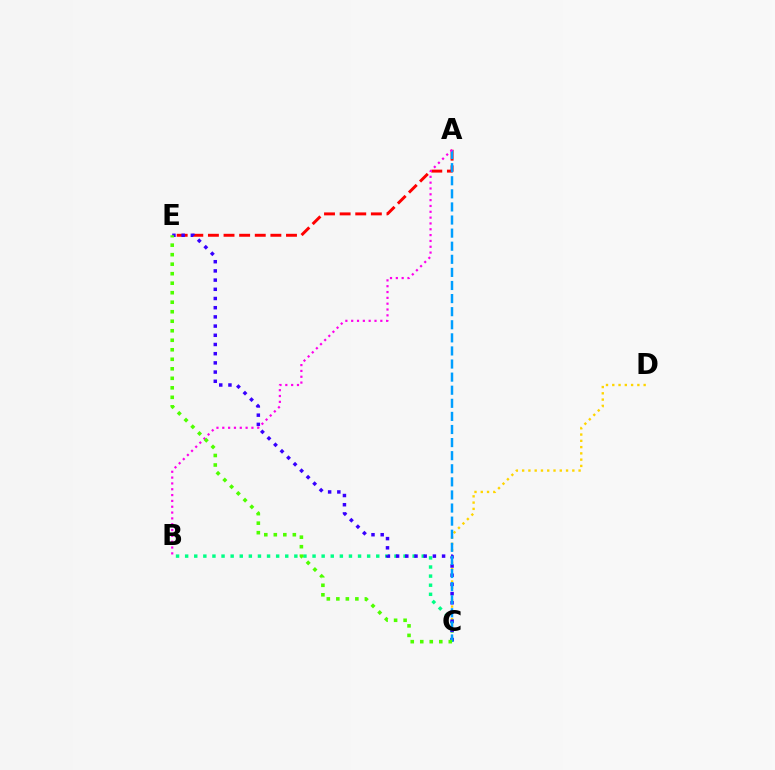{('A', 'E'): [{'color': '#ff0000', 'line_style': 'dashed', 'thickness': 2.12}], ('C', 'D'): [{'color': '#ffd500', 'line_style': 'dotted', 'thickness': 1.7}], ('B', 'C'): [{'color': '#00ff86', 'line_style': 'dotted', 'thickness': 2.47}], ('C', 'E'): [{'color': '#3700ff', 'line_style': 'dotted', 'thickness': 2.5}, {'color': '#4fff00', 'line_style': 'dotted', 'thickness': 2.58}], ('A', 'C'): [{'color': '#009eff', 'line_style': 'dashed', 'thickness': 1.78}], ('A', 'B'): [{'color': '#ff00ed', 'line_style': 'dotted', 'thickness': 1.58}]}